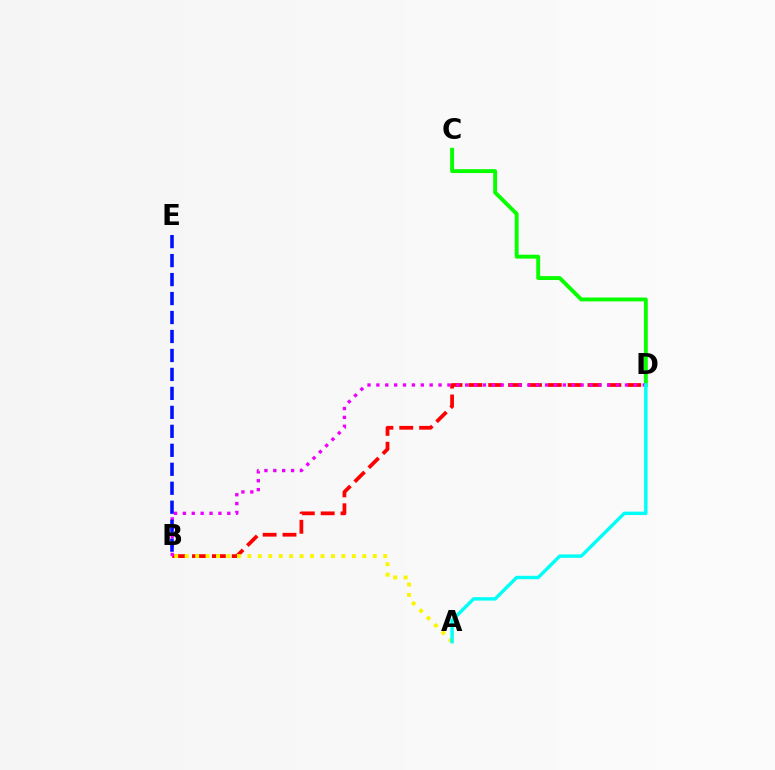{('B', 'D'): [{'color': '#ff0000', 'line_style': 'dashed', 'thickness': 2.7}, {'color': '#ee00ff', 'line_style': 'dotted', 'thickness': 2.41}], ('C', 'D'): [{'color': '#08ff00', 'line_style': 'solid', 'thickness': 2.81}], ('A', 'B'): [{'color': '#fcf500', 'line_style': 'dotted', 'thickness': 2.84}], ('B', 'E'): [{'color': '#0010ff', 'line_style': 'dashed', 'thickness': 2.58}], ('A', 'D'): [{'color': '#00fff6', 'line_style': 'solid', 'thickness': 2.46}]}